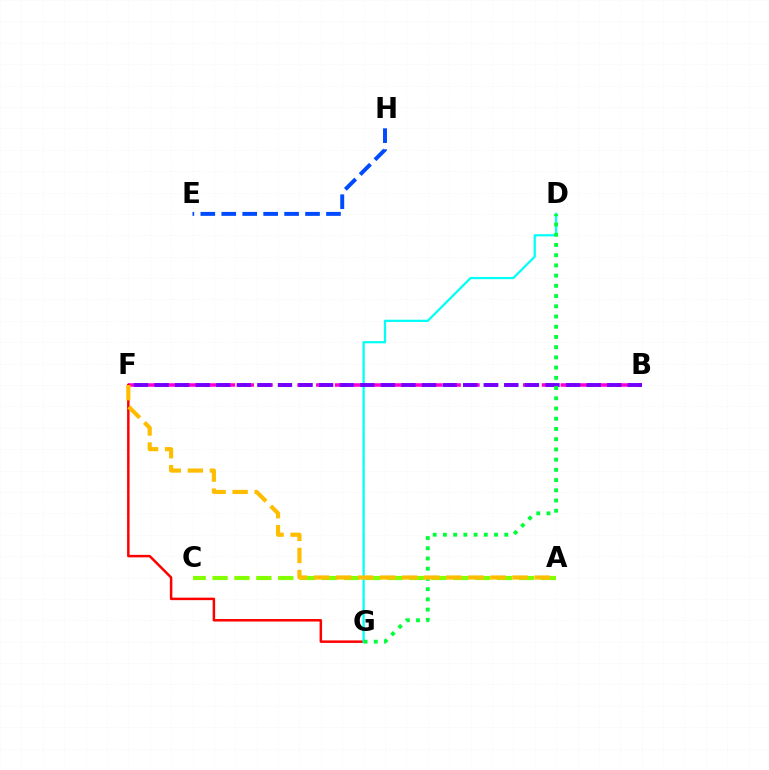{('A', 'C'): [{'color': '#84ff00', 'line_style': 'dashed', 'thickness': 2.97}], ('B', 'F'): [{'color': '#ff00cf', 'line_style': 'dashed', 'thickness': 2.56}, {'color': '#7200ff', 'line_style': 'dashed', 'thickness': 2.8}], ('F', 'G'): [{'color': '#ff0000', 'line_style': 'solid', 'thickness': 1.8}], ('D', 'G'): [{'color': '#00fff6', 'line_style': 'solid', 'thickness': 1.61}, {'color': '#00ff39', 'line_style': 'dotted', 'thickness': 2.78}], ('E', 'H'): [{'color': '#004bff', 'line_style': 'dashed', 'thickness': 2.85}], ('A', 'F'): [{'color': '#ffbd00', 'line_style': 'dashed', 'thickness': 3.0}]}